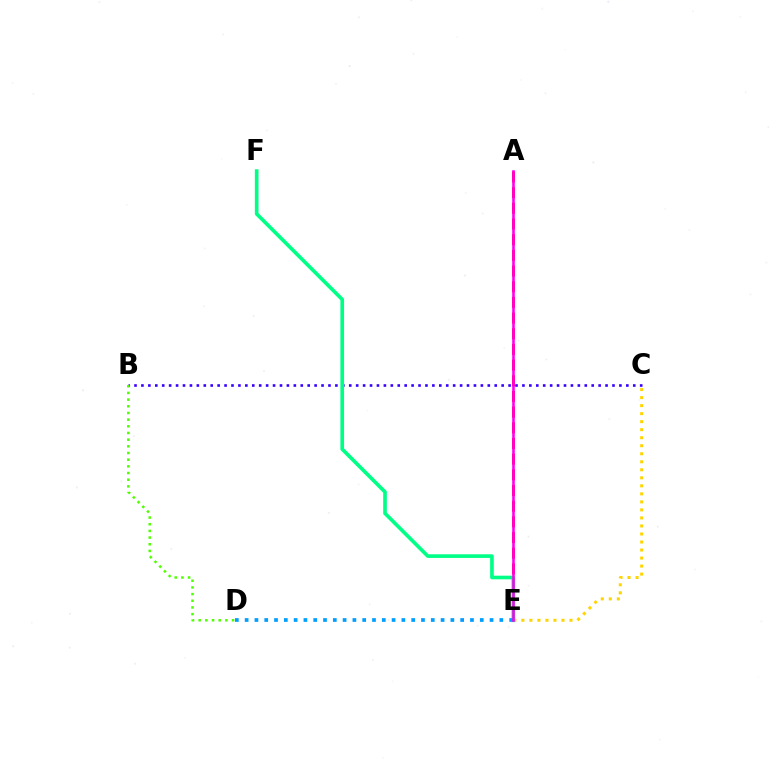{('A', 'E'): [{'color': '#ff0000', 'line_style': 'dashed', 'thickness': 2.13}, {'color': '#ff00ed', 'line_style': 'solid', 'thickness': 1.88}], ('C', 'E'): [{'color': '#ffd500', 'line_style': 'dotted', 'thickness': 2.18}], ('B', 'C'): [{'color': '#3700ff', 'line_style': 'dotted', 'thickness': 1.88}], ('E', 'F'): [{'color': '#00ff86', 'line_style': 'solid', 'thickness': 2.63}], ('B', 'D'): [{'color': '#4fff00', 'line_style': 'dotted', 'thickness': 1.81}], ('D', 'E'): [{'color': '#009eff', 'line_style': 'dotted', 'thickness': 2.66}]}